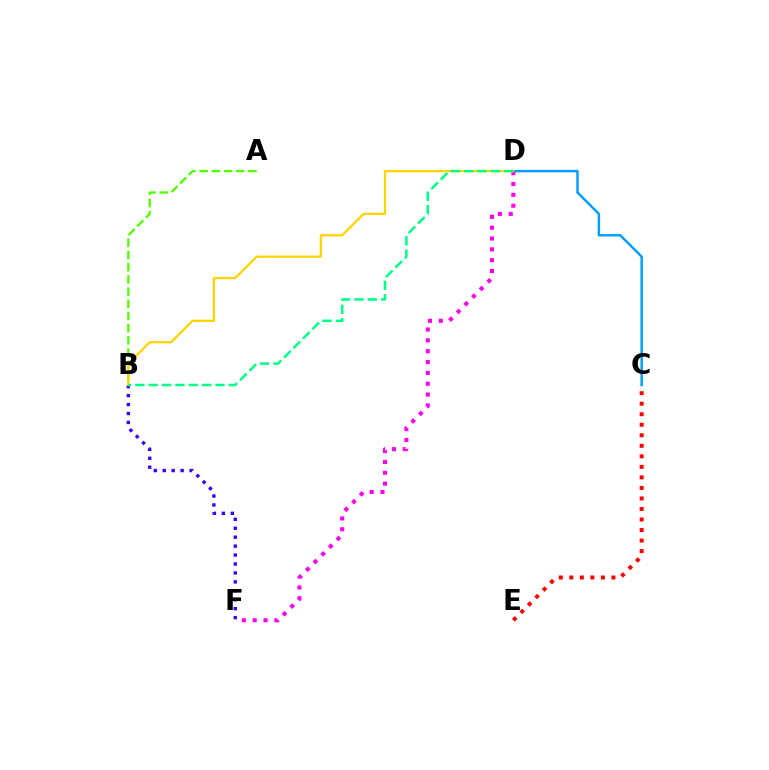{('C', 'D'): [{'color': '#009eff', 'line_style': 'solid', 'thickness': 1.78}], ('D', 'F'): [{'color': '#ff00ed', 'line_style': 'dotted', 'thickness': 2.95}], ('B', 'F'): [{'color': '#3700ff', 'line_style': 'dotted', 'thickness': 2.43}], ('A', 'B'): [{'color': '#4fff00', 'line_style': 'dashed', 'thickness': 1.66}], ('C', 'E'): [{'color': '#ff0000', 'line_style': 'dotted', 'thickness': 2.86}], ('B', 'D'): [{'color': '#ffd500', 'line_style': 'solid', 'thickness': 1.65}, {'color': '#00ff86', 'line_style': 'dashed', 'thickness': 1.81}]}